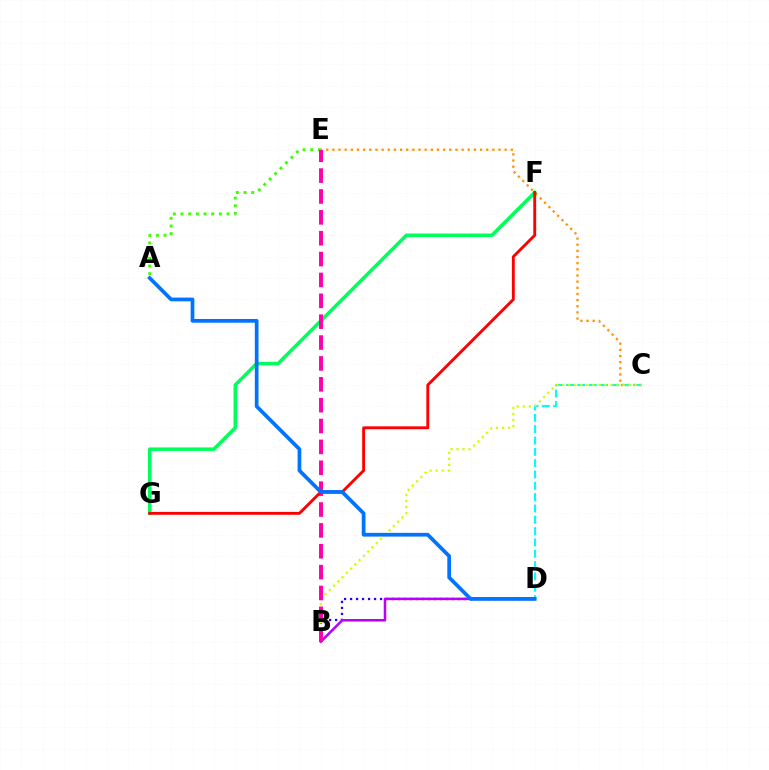{('A', 'E'): [{'color': '#3dff00', 'line_style': 'dotted', 'thickness': 2.08}], ('C', 'E'): [{'color': '#ff9400', 'line_style': 'dotted', 'thickness': 1.67}], ('B', 'D'): [{'color': '#2500ff', 'line_style': 'dotted', 'thickness': 1.63}, {'color': '#b900ff', 'line_style': 'solid', 'thickness': 1.83}], ('C', 'D'): [{'color': '#00fff6', 'line_style': 'dashed', 'thickness': 1.54}], ('B', 'C'): [{'color': '#d1ff00', 'line_style': 'dotted', 'thickness': 1.64}], ('F', 'G'): [{'color': '#00ff5c', 'line_style': 'solid', 'thickness': 2.54}, {'color': '#ff0000', 'line_style': 'solid', 'thickness': 2.07}], ('B', 'E'): [{'color': '#ff00ac', 'line_style': 'dashed', 'thickness': 2.84}], ('A', 'D'): [{'color': '#0074ff', 'line_style': 'solid', 'thickness': 2.68}]}